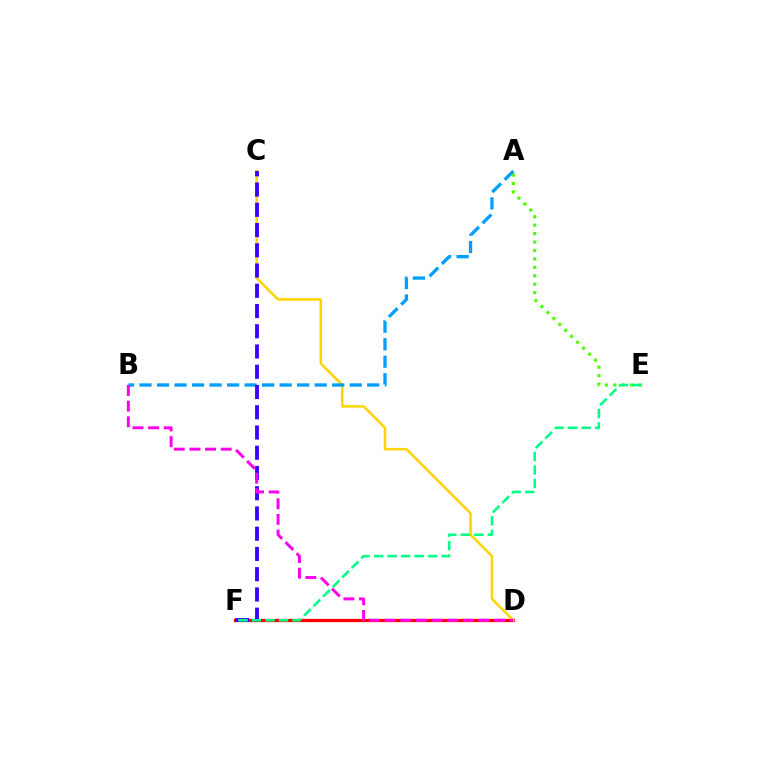{('A', 'E'): [{'color': '#4fff00', 'line_style': 'dotted', 'thickness': 2.29}], ('D', 'F'): [{'color': '#ff0000', 'line_style': 'solid', 'thickness': 2.34}], ('C', 'D'): [{'color': '#ffd500', 'line_style': 'solid', 'thickness': 1.82}], ('A', 'B'): [{'color': '#009eff', 'line_style': 'dashed', 'thickness': 2.38}], ('C', 'F'): [{'color': '#3700ff', 'line_style': 'dashed', 'thickness': 2.75}], ('B', 'D'): [{'color': '#ff00ed', 'line_style': 'dashed', 'thickness': 2.13}], ('E', 'F'): [{'color': '#00ff86', 'line_style': 'dashed', 'thickness': 1.84}]}